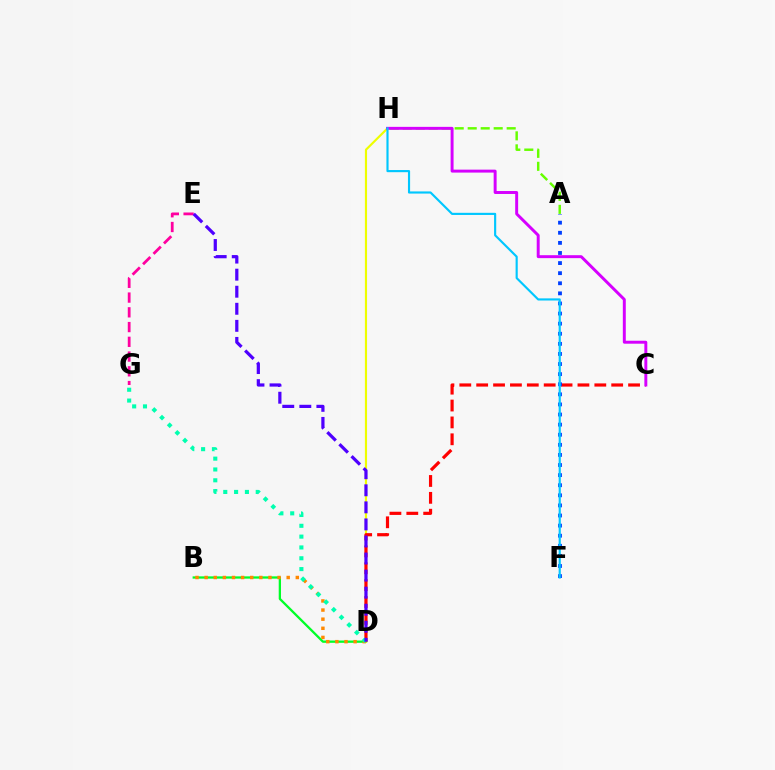{('B', 'D'): [{'color': '#00ff27', 'line_style': 'solid', 'thickness': 1.65}, {'color': '#ff8800', 'line_style': 'dotted', 'thickness': 2.48}], ('D', 'H'): [{'color': '#eeff00', 'line_style': 'solid', 'thickness': 1.55}], ('E', 'G'): [{'color': '#ff00a0', 'line_style': 'dashed', 'thickness': 2.0}], ('A', 'H'): [{'color': '#66ff00', 'line_style': 'dashed', 'thickness': 1.77}], ('C', 'D'): [{'color': '#ff0000', 'line_style': 'dashed', 'thickness': 2.29}], ('C', 'H'): [{'color': '#d600ff', 'line_style': 'solid', 'thickness': 2.12}], ('A', 'F'): [{'color': '#003fff', 'line_style': 'dotted', 'thickness': 2.74}], ('F', 'H'): [{'color': '#00c7ff', 'line_style': 'solid', 'thickness': 1.54}], ('D', 'G'): [{'color': '#00ffaf', 'line_style': 'dotted', 'thickness': 2.94}], ('D', 'E'): [{'color': '#4f00ff', 'line_style': 'dashed', 'thickness': 2.32}]}